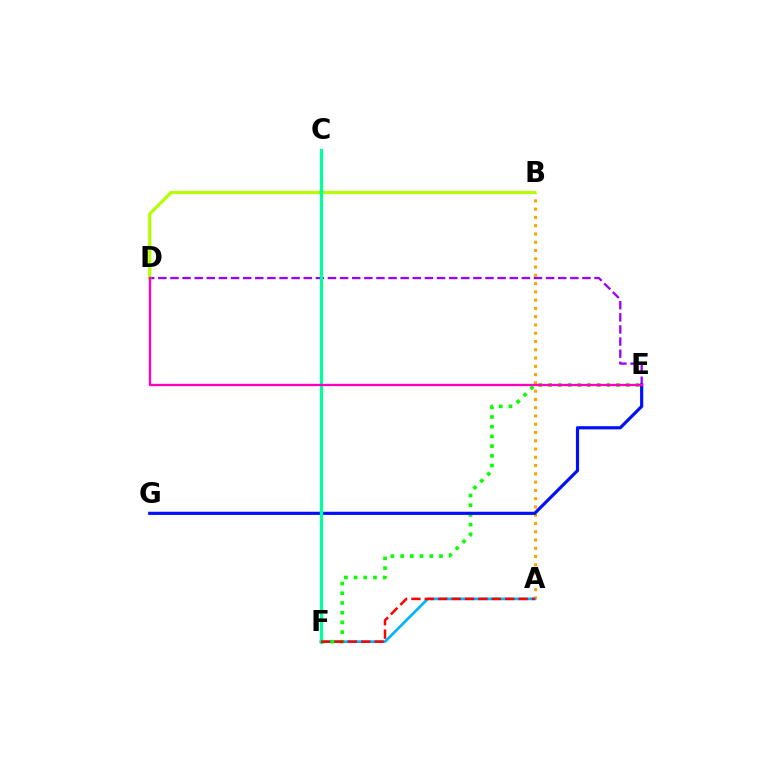{('A', 'B'): [{'color': '#ffa500', 'line_style': 'dotted', 'thickness': 2.25}], ('D', 'E'): [{'color': '#9b00ff', 'line_style': 'dashed', 'thickness': 1.65}, {'color': '#ff00bd', 'line_style': 'solid', 'thickness': 1.69}], ('A', 'F'): [{'color': '#00b5ff', 'line_style': 'solid', 'thickness': 1.95}, {'color': '#ff0000', 'line_style': 'dashed', 'thickness': 1.82}], ('E', 'F'): [{'color': '#08ff00', 'line_style': 'dotted', 'thickness': 2.64}], ('B', 'D'): [{'color': '#b3ff00', 'line_style': 'solid', 'thickness': 2.3}], ('E', 'G'): [{'color': '#0010ff', 'line_style': 'solid', 'thickness': 2.28}], ('C', 'F'): [{'color': '#00ff9d', 'line_style': 'solid', 'thickness': 2.33}]}